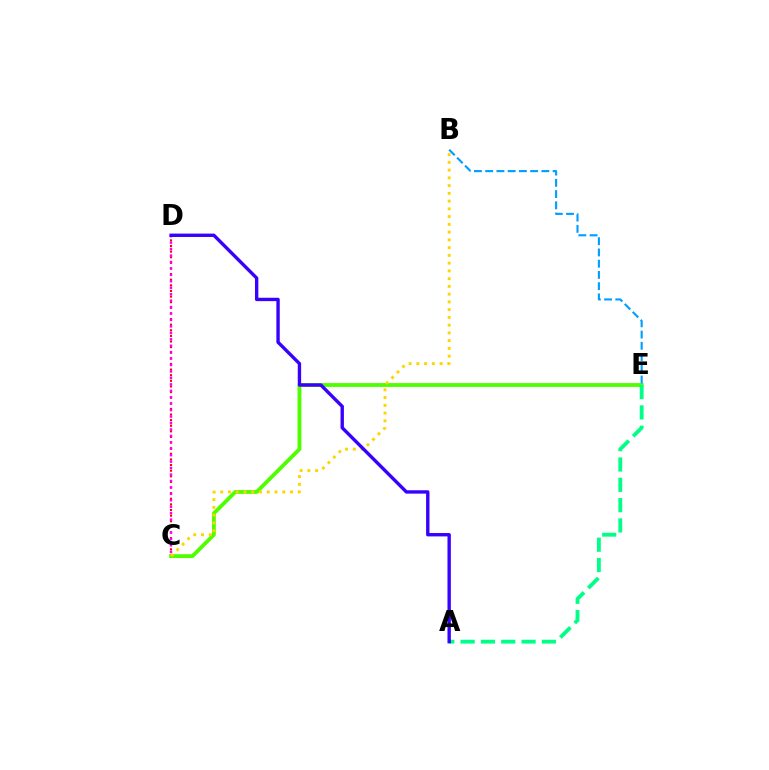{('C', 'D'): [{'color': '#ff0000', 'line_style': 'dotted', 'thickness': 1.53}, {'color': '#ff00ed', 'line_style': 'dotted', 'thickness': 1.75}], ('C', 'E'): [{'color': '#4fff00', 'line_style': 'solid', 'thickness': 2.77}], ('A', 'E'): [{'color': '#00ff86', 'line_style': 'dashed', 'thickness': 2.76}], ('B', 'E'): [{'color': '#009eff', 'line_style': 'dashed', 'thickness': 1.53}], ('B', 'C'): [{'color': '#ffd500', 'line_style': 'dotted', 'thickness': 2.11}], ('A', 'D'): [{'color': '#3700ff', 'line_style': 'solid', 'thickness': 2.43}]}